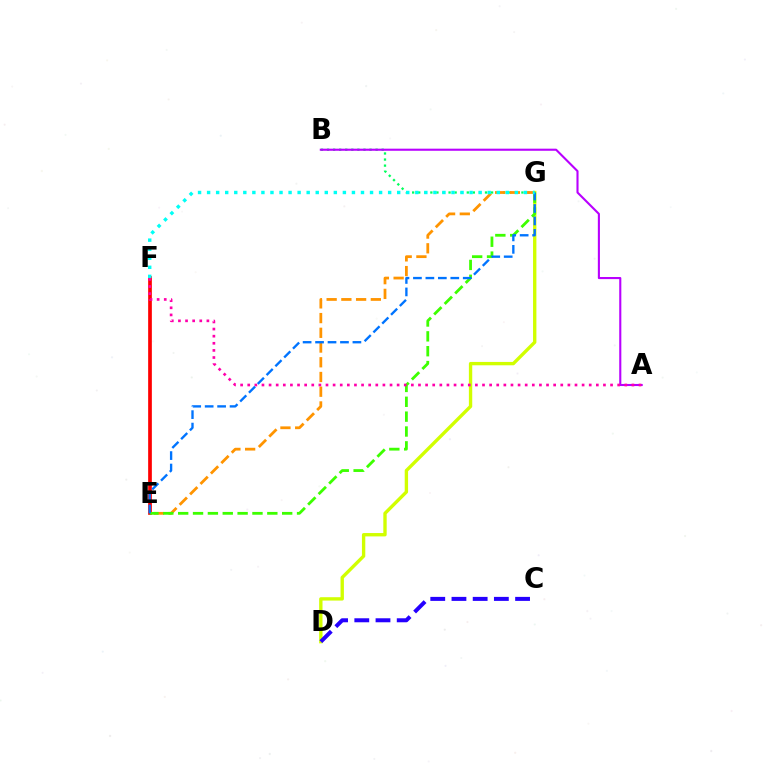{('D', 'G'): [{'color': '#d1ff00', 'line_style': 'solid', 'thickness': 2.42}], ('B', 'G'): [{'color': '#00ff5c', 'line_style': 'dotted', 'thickness': 1.65}], ('C', 'D'): [{'color': '#2500ff', 'line_style': 'dashed', 'thickness': 2.88}], ('E', 'G'): [{'color': '#ff9400', 'line_style': 'dashed', 'thickness': 2.0}, {'color': '#3dff00', 'line_style': 'dashed', 'thickness': 2.02}, {'color': '#0074ff', 'line_style': 'dashed', 'thickness': 1.69}], ('E', 'F'): [{'color': '#ff0000', 'line_style': 'solid', 'thickness': 2.66}], ('A', 'B'): [{'color': '#b900ff', 'line_style': 'solid', 'thickness': 1.51}], ('A', 'F'): [{'color': '#ff00ac', 'line_style': 'dotted', 'thickness': 1.93}], ('F', 'G'): [{'color': '#00fff6', 'line_style': 'dotted', 'thickness': 2.46}]}